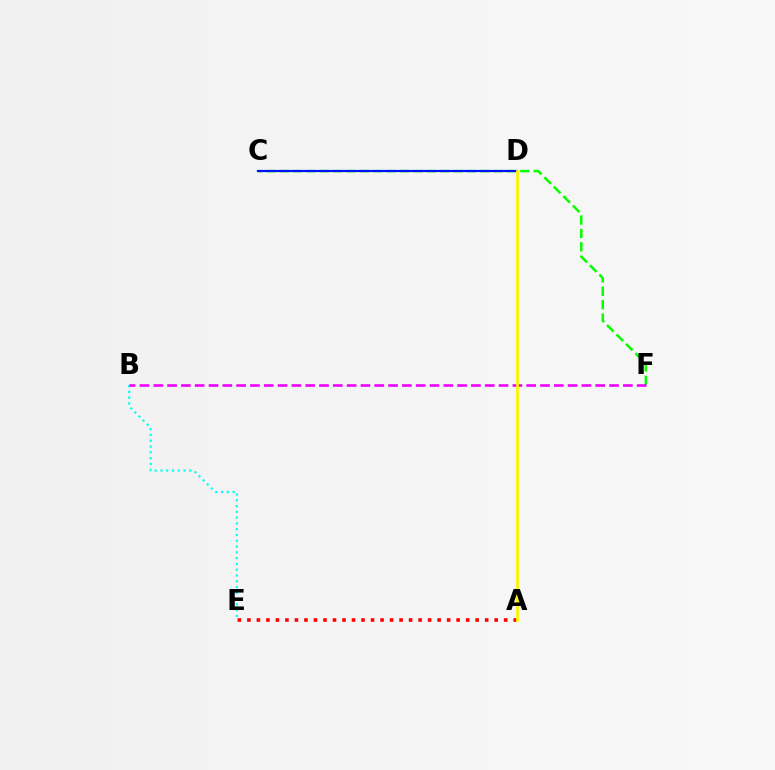{('A', 'E'): [{'color': '#ff0000', 'line_style': 'dotted', 'thickness': 2.58}], ('C', 'F'): [{'color': '#08ff00', 'line_style': 'dashed', 'thickness': 1.82}], ('B', 'E'): [{'color': '#00fff6', 'line_style': 'dotted', 'thickness': 1.57}], ('B', 'F'): [{'color': '#ee00ff', 'line_style': 'dashed', 'thickness': 1.88}], ('C', 'D'): [{'color': '#0010ff', 'line_style': 'solid', 'thickness': 1.56}], ('A', 'D'): [{'color': '#fcf500', 'line_style': 'solid', 'thickness': 1.97}]}